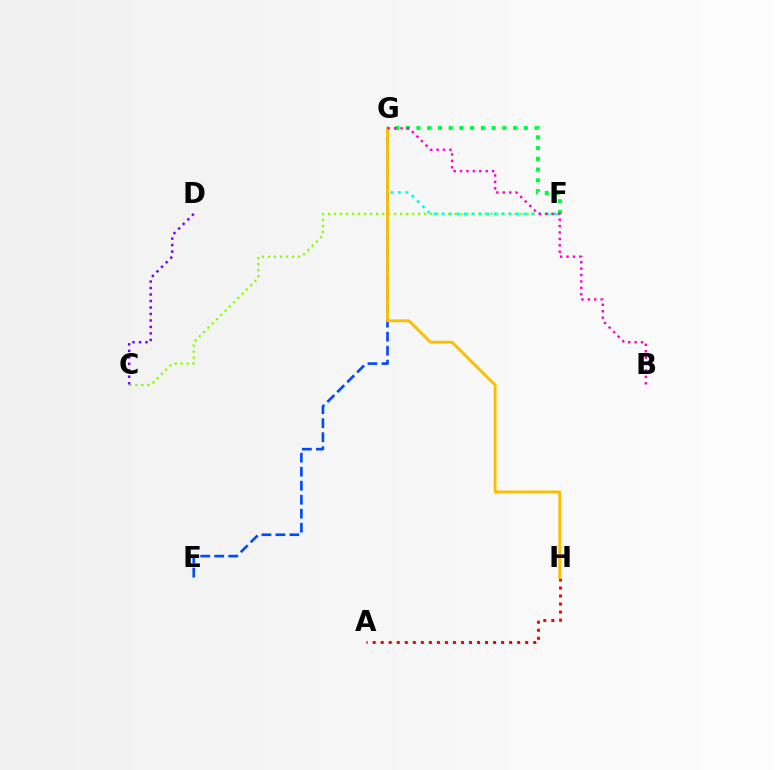{('E', 'G'): [{'color': '#004bff', 'line_style': 'dashed', 'thickness': 1.9}], ('C', 'F'): [{'color': '#84ff00', 'line_style': 'dotted', 'thickness': 1.64}], ('F', 'G'): [{'color': '#00fff6', 'line_style': 'dotted', 'thickness': 2.03}, {'color': '#00ff39', 'line_style': 'dotted', 'thickness': 2.92}], ('A', 'H'): [{'color': '#ff0000', 'line_style': 'dotted', 'thickness': 2.18}], ('C', 'D'): [{'color': '#7200ff', 'line_style': 'dotted', 'thickness': 1.76}], ('G', 'H'): [{'color': '#ffbd00', 'line_style': 'solid', 'thickness': 2.08}], ('B', 'G'): [{'color': '#ff00cf', 'line_style': 'dotted', 'thickness': 1.74}]}